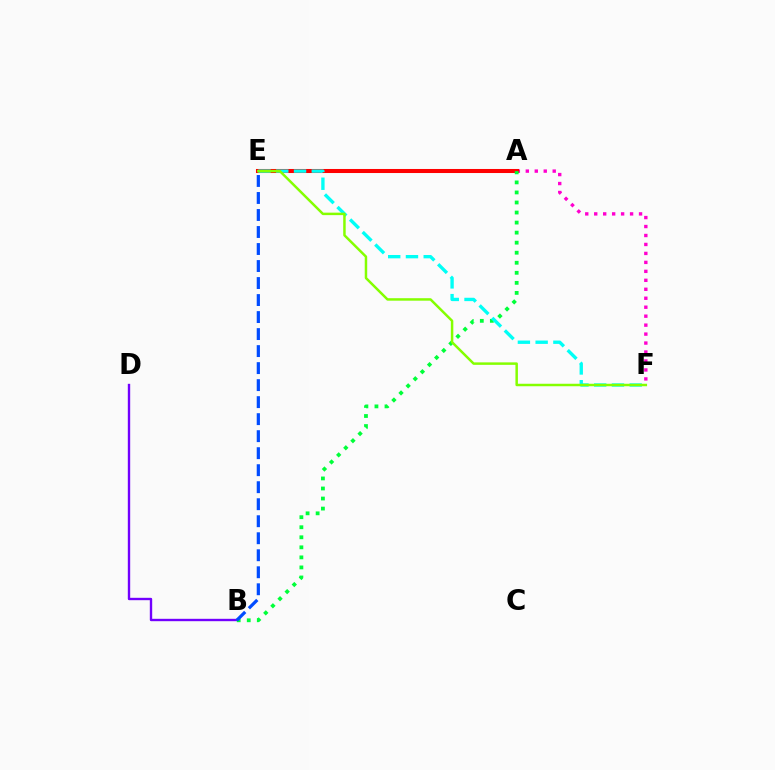{('A', 'E'): [{'color': '#ffbd00', 'line_style': 'dotted', 'thickness': 1.89}, {'color': '#ff0000', 'line_style': 'solid', 'thickness': 2.91}], ('A', 'F'): [{'color': '#ff00cf', 'line_style': 'dotted', 'thickness': 2.44}], ('B', 'D'): [{'color': '#7200ff', 'line_style': 'solid', 'thickness': 1.71}], ('A', 'B'): [{'color': '#00ff39', 'line_style': 'dotted', 'thickness': 2.73}], ('E', 'F'): [{'color': '#00fff6', 'line_style': 'dashed', 'thickness': 2.41}, {'color': '#84ff00', 'line_style': 'solid', 'thickness': 1.79}], ('B', 'E'): [{'color': '#004bff', 'line_style': 'dashed', 'thickness': 2.31}]}